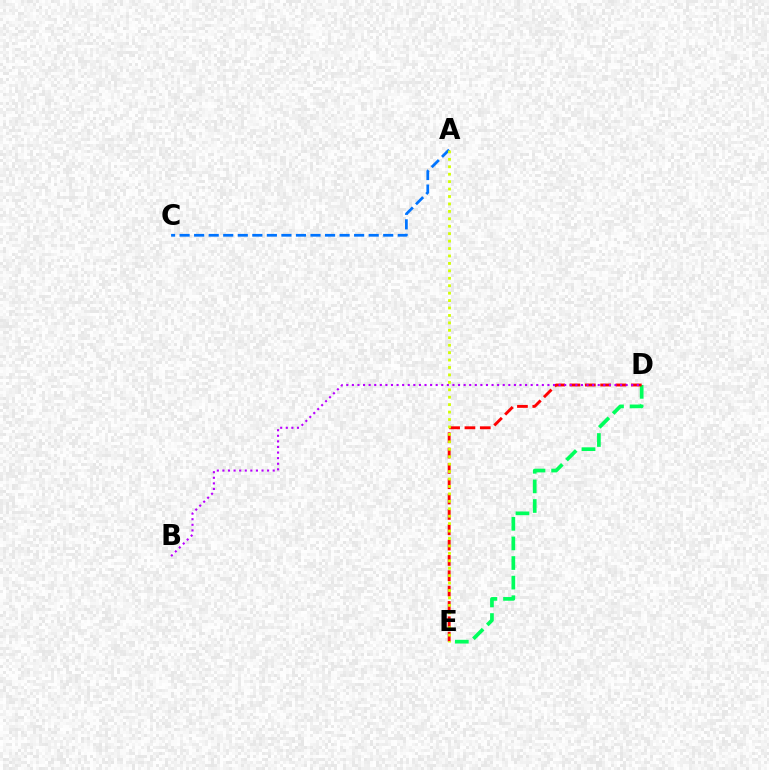{('D', 'E'): [{'color': '#00ff5c', 'line_style': 'dashed', 'thickness': 2.66}, {'color': '#ff0000', 'line_style': 'dashed', 'thickness': 2.08}], ('B', 'D'): [{'color': '#b900ff', 'line_style': 'dotted', 'thickness': 1.52}], ('A', 'C'): [{'color': '#0074ff', 'line_style': 'dashed', 'thickness': 1.98}], ('A', 'E'): [{'color': '#d1ff00', 'line_style': 'dotted', 'thickness': 2.02}]}